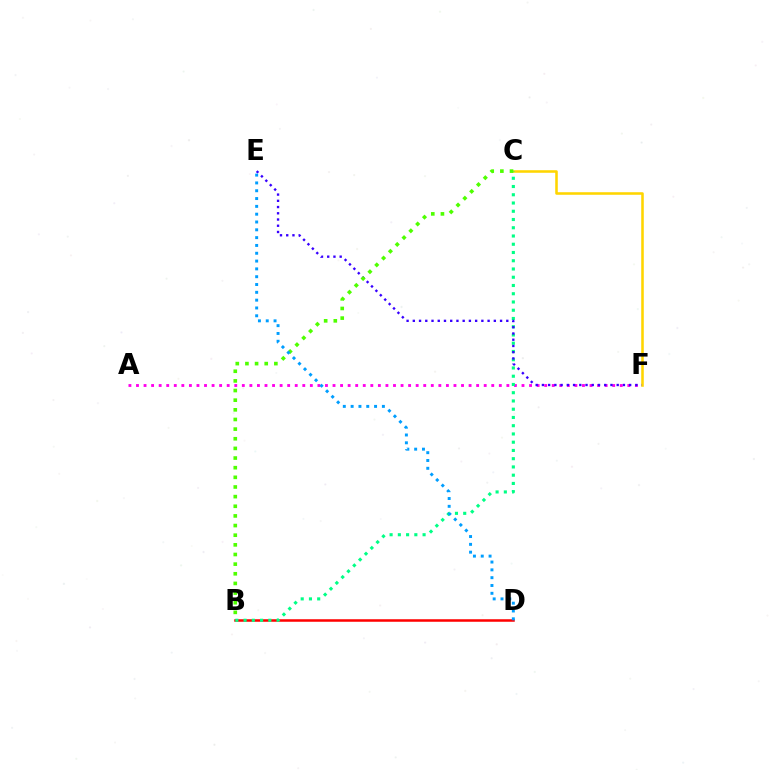{('C', 'F'): [{'color': '#ffd500', 'line_style': 'solid', 'thickness': 1.84}], ('A', 'F'): [{'color': '#ff00ed', 'line_style': 'dotted', 'thickness': 2.05}], ('B', 'D'): [{'color': '#ff0000', 'line_style': 'solid', 'thickness': 1.81}], ('B', 'C'): [{'color': '#00ff86', 'line_style': 'dotted', 'thickness': 2.24}, {'color': '#4fff00', 'line_style': 'dotted', 'thickness': 2.62}], ('E', 'F'): [{'color': '#3700ff', 'line_style': 'dotted', 'thickness': 1.69}], ('D', 'E'): [{'color': '#009eff', 'line_style': 'dotted', 'thickness': 2.12}]}